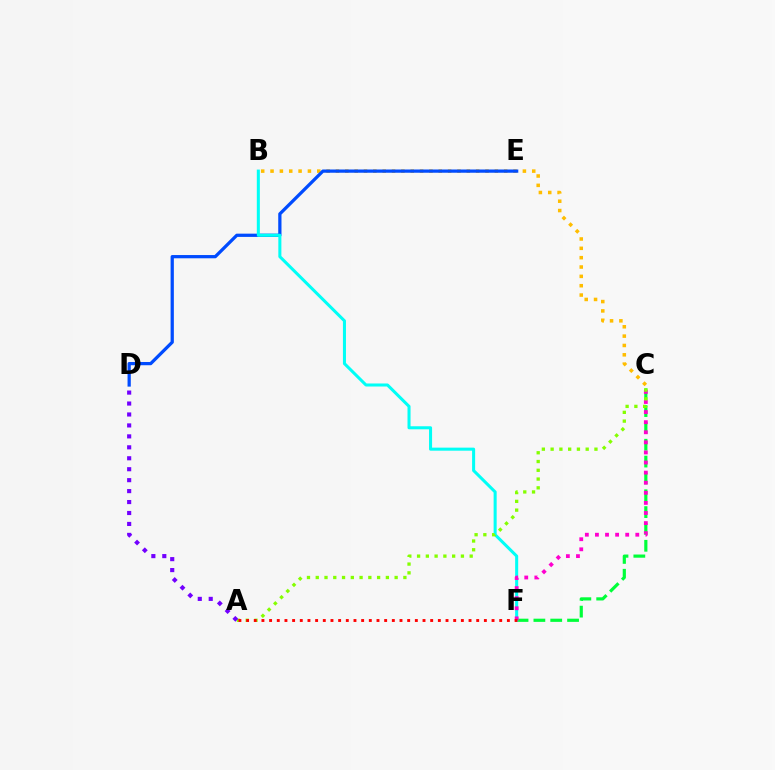{('B', 'C'): [{'color': '#ffbd00', 'line_style': 'dotted', 'thickness': 2.54}], ('D', 'E'): [{'color': '#004bff', 'line_style': 'solid', 'thickness': 2.34}], ('C', 'F'): [{'color': '#00ff39', 'line_style': 'dashed', 'thickness': 2.29}, {'color': '#ff00cf', 'line_style': 'dotted', 'thickness': 2.74}], ('B', 'F'): [{'color': '#00fff6', 'line_style': 'solid', 'thickness': 2.19}], ('A', 'C'): [{'color': '#84ff00', 'line_style': 'dotted', 'thickness': 2.38}], ('A', 'F'): [{'color': '#ff0000', 'line_style': 'dotted', 'thickness': 2.08}], ('A', 'D'): [{'color': '#7200ff', 'line_style': 'dotted', 'thickness': 2.97}]}